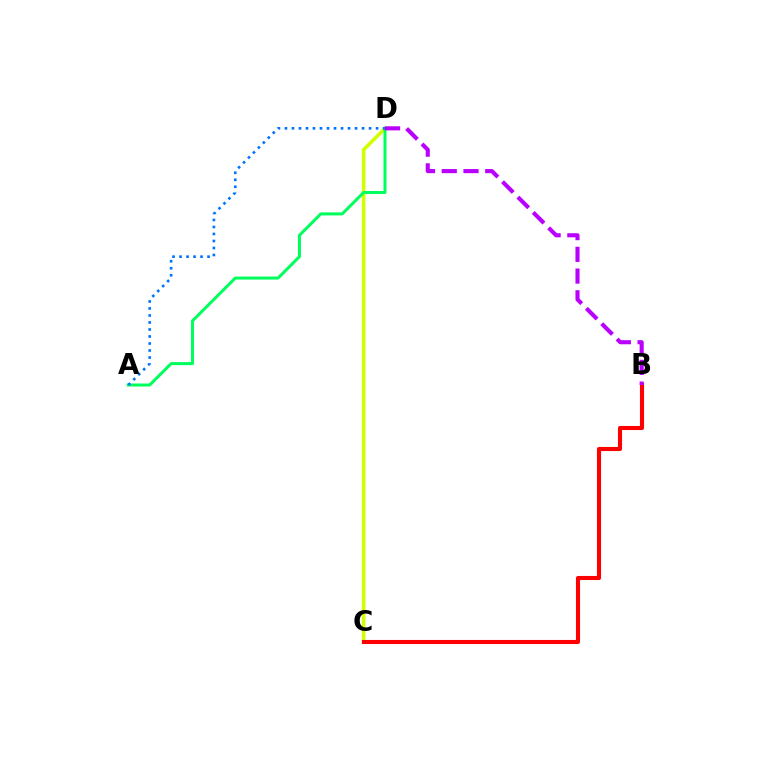{('C', 'D'): [{'color': '#d1ff00', 'line_style': 'solid', 'thickness': 2.59}], ('B', 'C'): [{'color': '#ff0000', 'line_style': 'solid', 'thickness': 2.95}], ('A', 'D'): [{'color': '#00ff5c', 'line_style': 'solid', 'thickness': 2.17}, {'color': '#0074ff', 'line_style': 'dotted', 'thickness': 1.9}], ('B', 'D'): [{'color': '#b900ff', 'line_style': 'dashed', 'thickness': 2.95}]}